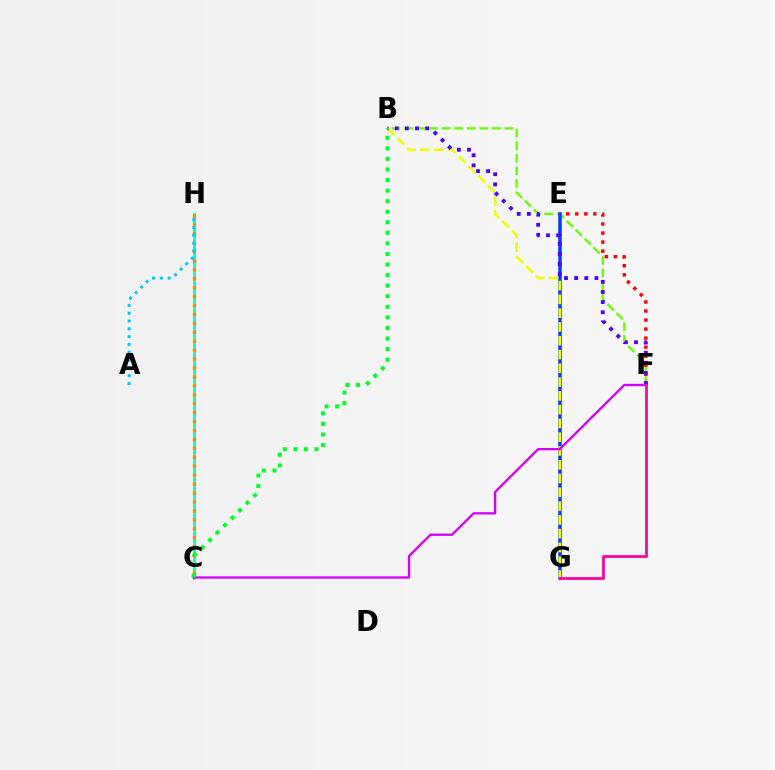{('B', 'F'): [{'color': '#66ff00', 'line_style': 'dashed', 'thickness': 1.71}, {'color': '#4f00ff', 'line_style': 'dotted', 'thickness': 2.75}], ('C', 'H'): [{'color': '#00ffaf', 'line_style': 'solid', 'thickness': 1.98}, {'color': '#ff8800', 'line_style': 'dotted', 'thickness': 2.43}], ('E', 'F'): [{'color': '#ff0000', 'line_style': 'dotted', 'thickness': 2.45}], ('E', 'G'): [{'color': '#003fff', 'line_style': 'solid', 'thickness': 2.54}], ('B', 'G'): [{'color': '#eeff00', 'line_style': 'dashed', 'thickness': 1.87}], ('A', 'H'): [{'color': '#00c7ff', 'line_style': 'dotted', 'thickness': 2.12}], ('C', 'F'): [{'color': '#d600ff', 'line_style': 'solid', 'thickness': 1.67}], ('F', 'G'): [{'color': '#ff00a0', 'line_style': 'solid', 'thickness': 1.98}], ('B', 'C'): [{'color': '#00ff27', 'line_style': 'dotted', 'thickness': 2.87}]}